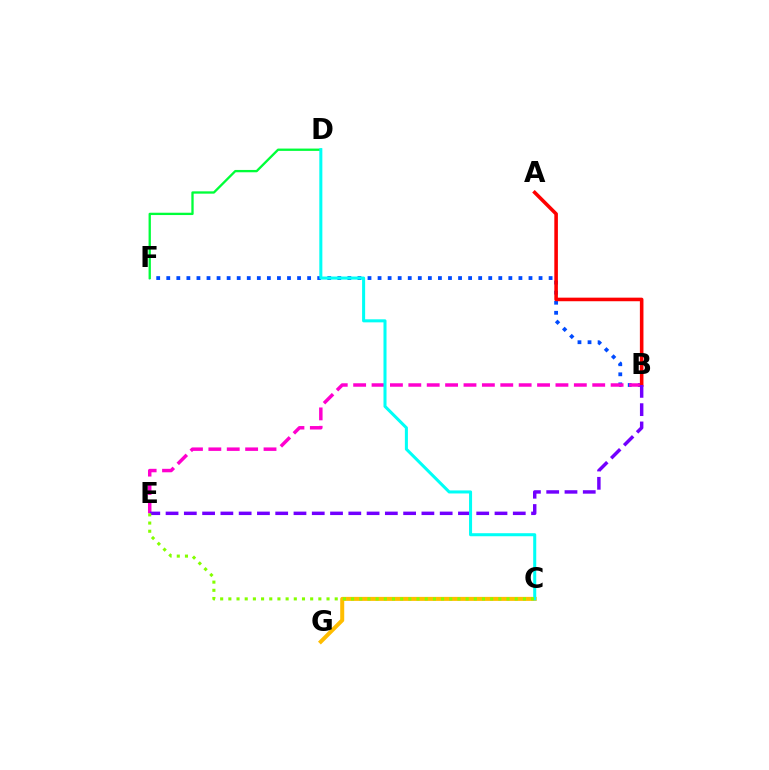{('B', 'F'): [{'color': '#004bff', 'line_style': 'dotted', 'thickness': 2.73}], ('B', 'E'): [{'color': '#ff00cf', 'line_style': 'dashed', 'thickness': 2.5}, {'color': '#7200ff', 'line_style': 'dashed', 'thickness': 2.48}], ('A', 'B'): [{'color': '#ff0000', 'line_style': 'solid', 'thickness': 2.58}], ('C', 'G'): [{'color': '#ffbd00', 'line_style': 'solid', 'thickness': 2.88}], ('D', 'F'): [{'color': '#00ff39', 'line_style': 'solid', 'thickness': 1.67}], ('C', 'D'): [{'color': '#00fff6', 'line_style': 'solid', 'thickness': 2.19}], ('C', 'E'): [{'color': '#84ff00', 'line_style': 'dotted', 'thickness': 2.22}]}